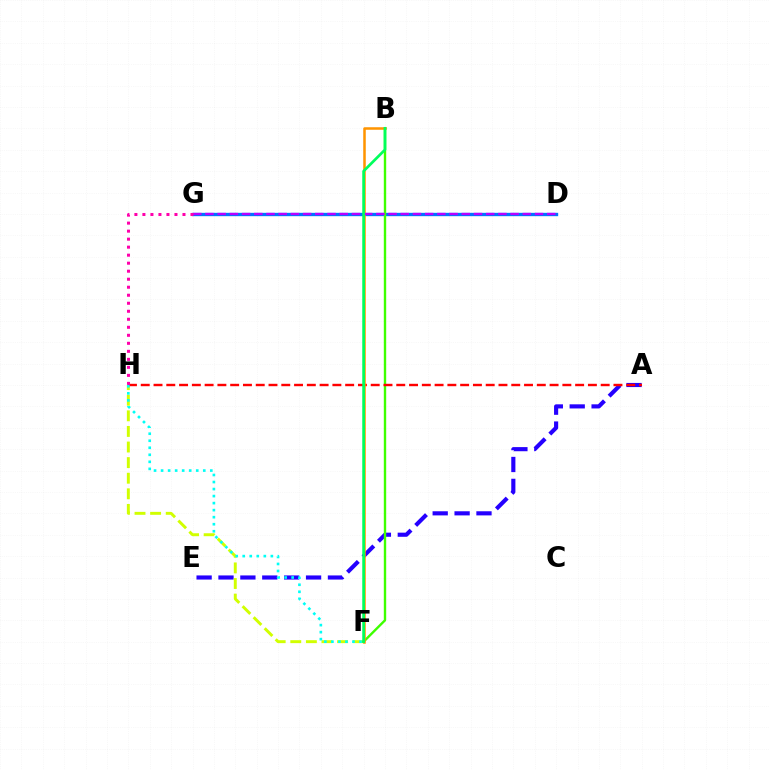{('D', 'G'): [{'color': '#0074ff', 'line_style': 'solid', 'thickness': 2.41}, {'color': '#b900ff', 'line_style': 'dashed', 'thickness': 1.66}], ('A', 'E'): [{'color': '#2500ff', 'line_style': 'dashed', 'thickness': 2.97}], ('F', 'H'): [{'color': '#d1ff00', 'line_style': 'dashed', 'thickness': 2.12}, {'color': '#00fff6', 'line_style': 'dotted', 'thickness': 1.91}], ('B', 'F'): [{'color': '#3dff00', 'line_style': 'solid', 'thickness': 1.72}, {'color': '#ff9400', 'line_style': 'solid', 'thickness': 1.82}, {'color': '#00ff5c', 'line_style': 'solid', 'thickness': 1.96}], ('A', 'H'): [{'color': '#ff0000', 'line_style': 'dashed', 'thickness': 1.74}], ('G', 'H'): [{'color': '#ff00ac', 'line_style': 'dotted', 'thickness': 2.18}]}